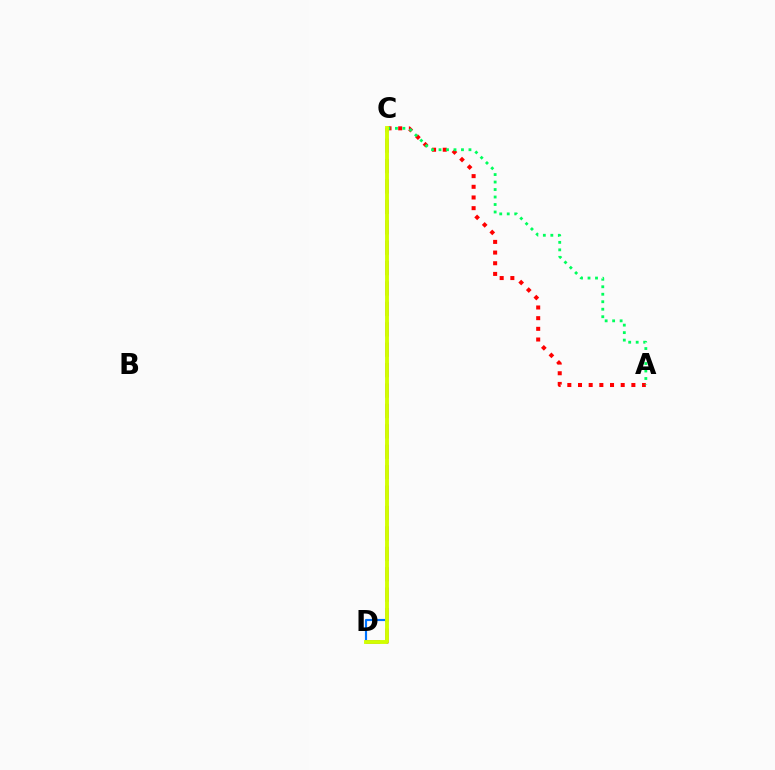{('C', 'D'): [{'color': '#b900ff', 'line_style': 'dashed', 'thickness': 2.77}, {'color': '#0074ff', 'line_style': 'solid', 'thickness': 1.55}, {'color': '#d1ff00', 'line_style': 'solid', 'thickness': 2.79}], ('A', 'C'): [{'color': '#ff0000', 'line_style': 'dotted', 'thickness': 2.9}, {'color': '#00ff5c', 'line_style': 'dotted', 'thickness': 2.03}]}